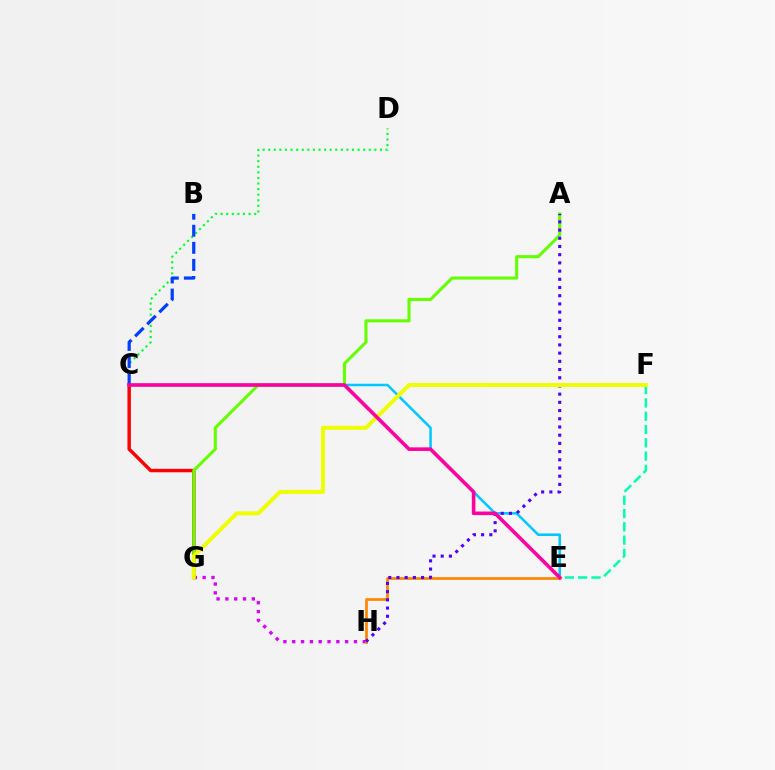{('C', 'G'): [{'color': '#ff0000', 'line_style': 'solid', 'thickness': 2.49}], ('C', 'E'): [{'color': '#00c7ff', 'line_style': 'solid', 'thickness': 1.82}, {'color': '#ff00a0', 'line_style': 'solid', 'thickness': 2.59}], ('A', 'G'): [{'color': '#66ff00', 'line_style': 'solid', 'thickness': 2.23}], ('G', 'H'): [{'color': '#d600ff', 'line_style': 'dotted', 'thickness': 2.4}], ('E', 'H'): [{'color': '#ff8800', 'line_style': 'solid', 'thickness': 1.97}], ('A', 'H'): [{'color': '#4f00ff', 'line_style': 'dotted', 'thickness': 2.23}], ('C', 'D'): [{'color': '#00ff27', 'line_style': 'dotted', 'thickness': 1.52}], ('B', 'C'): [{'color': '#003fff', 'line_style': 'dashed', 'thickness': 2.32}], ('E', 'F'): [{'color': '#00ffaf', 'line_style': 'dashed', 'thickness': 1.8}], ('F', 'G'): [{'color': '#eeff00', 'line_style': 'solid', 'thickness': 2.88}]}